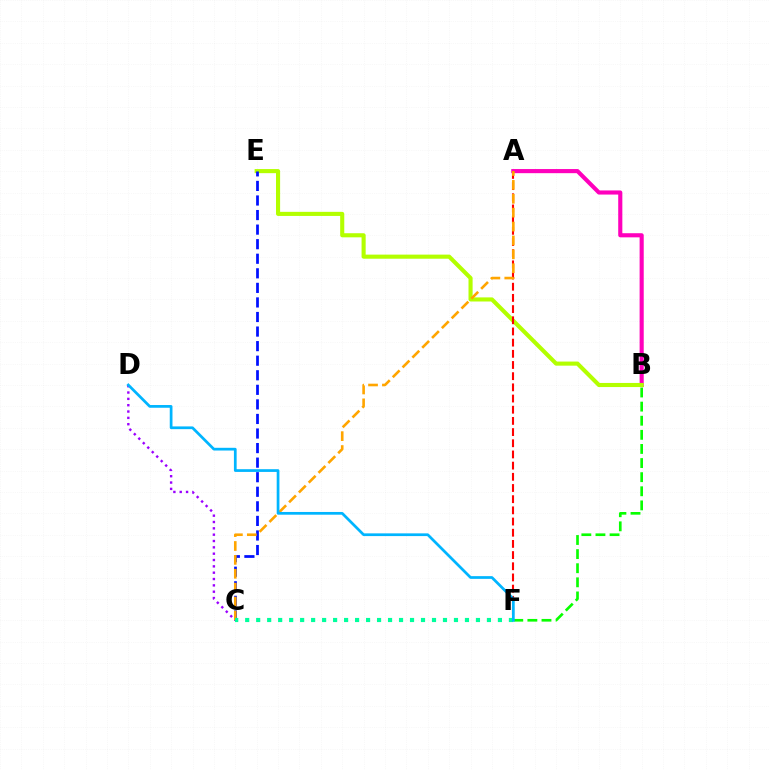{('B', 'F'): [{'color': '#08ff00', 'line_style': 'dashed', 'thickness': 1.92}], ('C', 'D'): [{'color': '#9b00ff', 'line_style': 'dotted', 'thickness': 1.72}], ('A', 'B'): [{'color': '#ff00bd', 'line_style': 'solid', 'thickness': 2.97}], ('B', 'E'): [{'color': '#b3ff00', 'line_style': 'solid', 'thickness': 2.95}], ('C', 'E'): [{'color': '#0010ff', 'line_style': 'dashed', 'thickness': 1.98}], ('A', 'F'): [{'color': '#ff0000', 'line_style': 'dashed', 'thickness': 1.52}], ('A', 'C'): [{'color': '#ffa500', 'line_style': 'dashed', 'thickness': 1.89}], ('C', 'F'): [{'color': '#00ff9d', 'line_style': 'dotted', 'thickness': 2.99}], ('D', 'F'): [{'color': '#00b5ff', 'line_style': 'solid', 'thickness': 1.96}]}